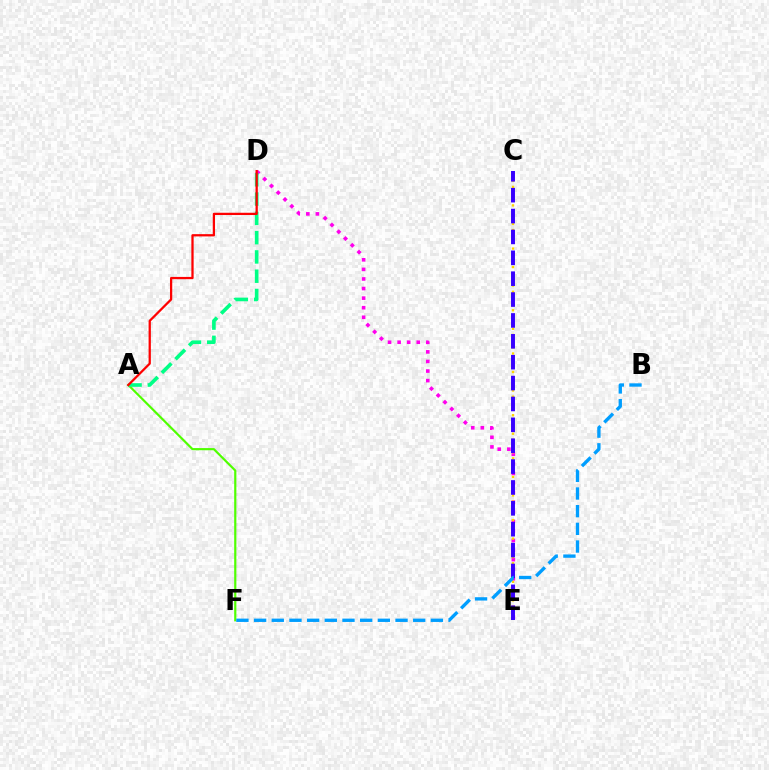{('D', 'E'): [{'color': '#ff00ed', 'line_style': 'dotted', 'thickness': 2.6}], ('A', 'F'): [{'color': '#4fff00', 'line_style': 'solid', 'thickness': 1.57}], ('C', 'E'): [{'color': '#ffd500', 'line_style': 'dotted', 'thickness': 1.68}, {'color': '#3700ff', 'line_style': 'dashed', 'thickness': 2.84}], ('A', 'D'): [{'color': '#00ff86', 'line_style': 'dashed', 'thickness': 2.62}, {'color': '#ff0000', 'line_style': 'solid', 'thickness': 1.63}], ('B', 'F'): [{'color': '#009eff', 'line_style': 'dashed', 'thickness': 2.4}]}